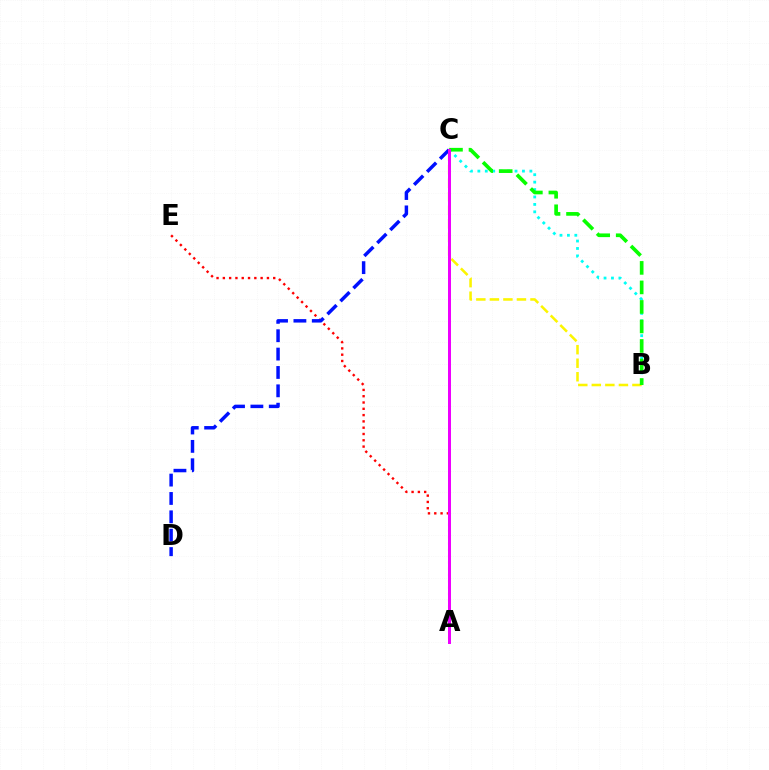{('B', 'C'): [{'color': '#fcf500', 'line_style': 'dashed', 'thickness': 1.84}, {'color': '#00fff6', 'line_style': 'dotted', 'thickness': 2.02}, {'color': '#08ff00', 'line_style': 'dashed', 'thickness': 2.65}], ('A', 'E'): [{'color': '#ff0000', 'line_style': 'dotted', 'thickness': 1.71}], ('C', 'D'): [{'color': '#0010ff', 'line_style': 'dashed', 'thickness': 2.5}], ('A', 'C'): [{'color': '#ee00ff', 'line_style': 'solid', 'thickness': 2.16}]}